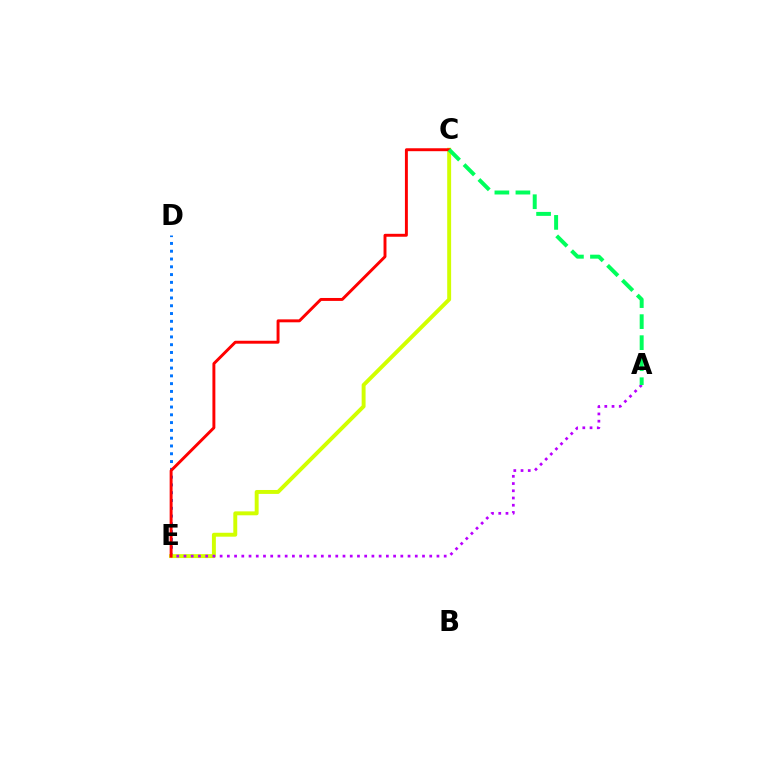{('D', 'E'): [{'color': '#0074ff', 'line_style': 'dotted', 'thickness': 2.12}], ('C', 'E'): [{'color': '#d1ff00', 'line_style': 'solid', 'thickness': 2.83}, {'color': '#ff0000', 'line_style': 'solid', 'thickness': 2.11}], ('A', 'E'): [{'color': '#b900ff', 'line_style': 'dotted', 'thickness': 1.96}], ('A', 'C'): [{'color': '#00ff5c', 'line_style': 'dashed', 'thickness': 2.86}]}